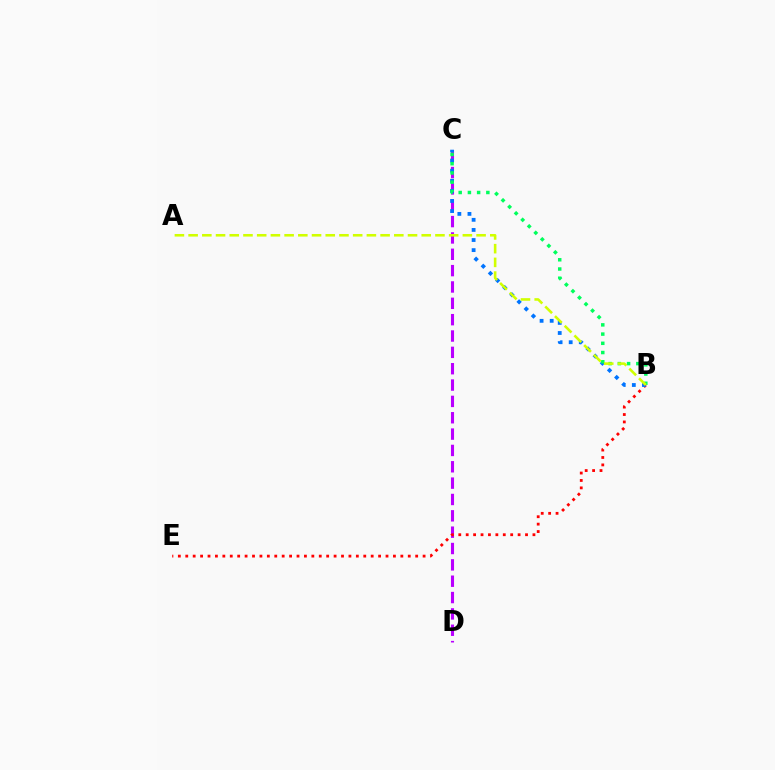{('C', 'D'): [{'color': '#b900ff', 'line_style': 'dashed', 'thickness': 2.22}], ('B', 'E'): [{'color': '#ff0000', 'line_style': 'dotted', 'thickness': 2.02}], ('B', 'C'): [{'color': '#0074ff', 'line_style': 'dotted', 'thickness': 2.74}, {'color': '#00ff5c', 'line_style': 'dotted', 'thickness': 2.51}], ('A', 'B'): [{'color': '#d1ff00', 'line_style': 'dashed', 'thickness': 1.86}]}